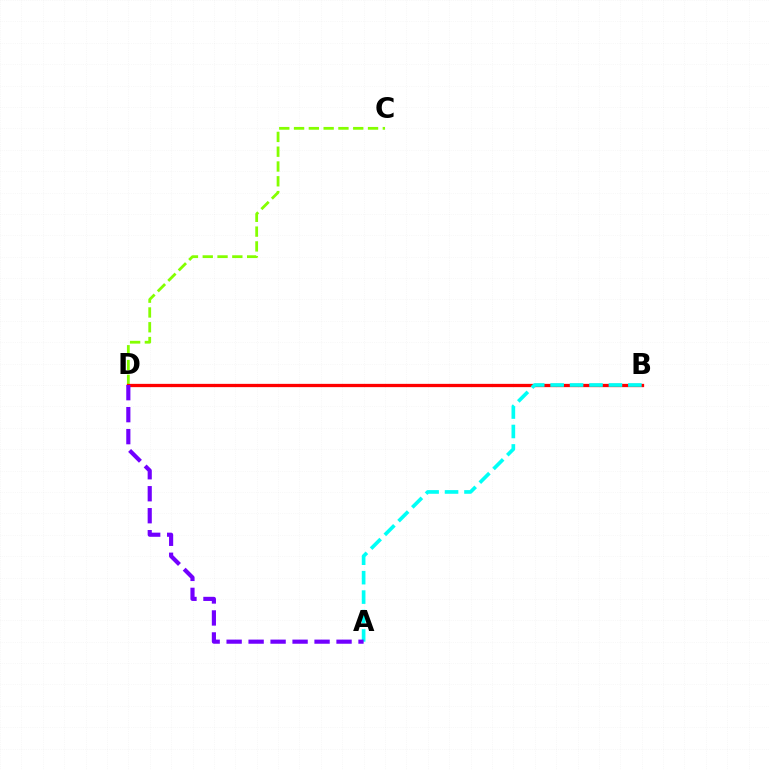{('C', 'D'): [{'color': '#84ff00', 'line_style': 'dashed', 'thickness': 2.01}], ('B', 'D'): [{'color': '#ff0000', 'line_style': 'solid', 'thickness': 2.36}], ('A', 'B'): [{'color': '#00fff6', 'line_style': 'dashed', 'thickness': 2.64}], ('A', 'D'): [{'color': '#7200ff', 'line_style': 'dashed', 'thickness': 2.99}]}